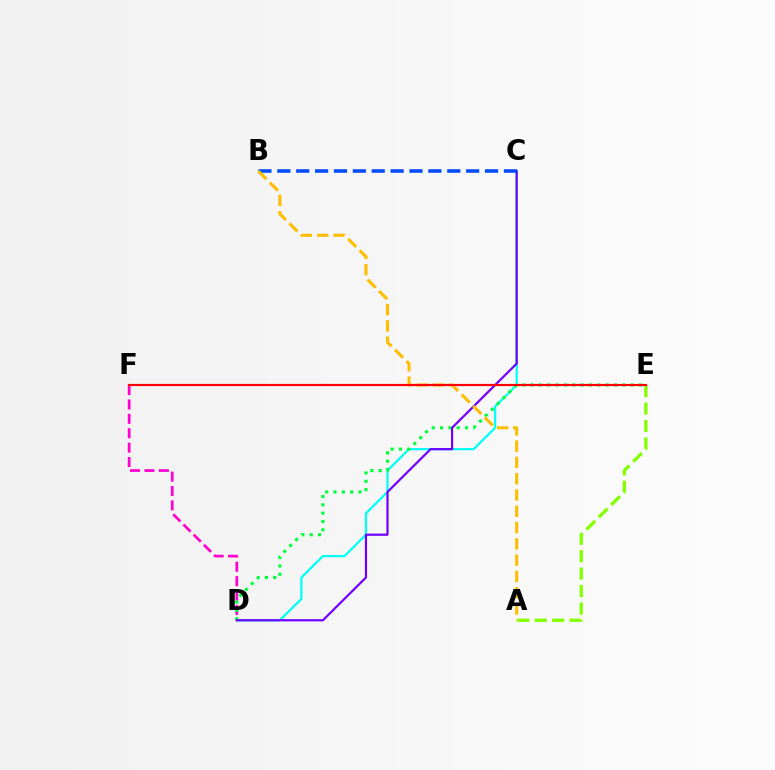{('A', 'E'): [{'color': '#84ff00', 'line_style': 'dashed', 'thickness': 2.37}], ('C', 'D'): [{'color': '#00fff6', 'line_style': 'solid', 'thickness': 1.6}, {'color': '#7200ff', 'line_style': 'solid', 'thickness': 1.59}], ('D', 'F'): [{'color': '#ff00cf', 'line_style': 'dashed', 'thickness': 1.96}], ('D', 'E'): [{'color': '#00ff39', 'line_style': 'dotted', 'thickness': 2.26}], ('B', 'C'): [{'color': '#004bff', 'line_style': 'dashed', 'thickness': 2.56}], ('A', 'B'): [{'color': '#ffbd00', 'line_style': 'dashed', 'thickness': 2.21}], ('E', 'F'): [{'color': '#ff0000', 'line_style': 'solid', 'thickness': 1.57}]}